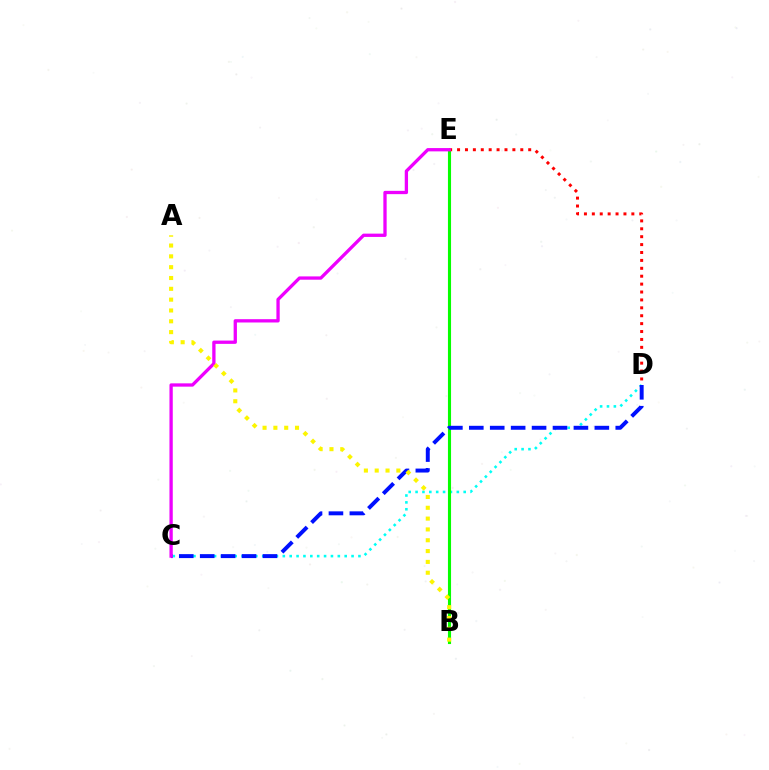{('C', 'D'): [{'color': '#00fff6', 'line_style': 'dotted', 'thickness': 1.87}, {'color': '#0010ff', 'line_style': 'dashed', 'thickness': 2.84}], ('B', 'E'): [{'color': '#08ff00', 'line_style': 'solid', 'thickness': 2.24}], ('D', 'E'): [{'color': '#ff0000', 'line_style': 'dotted', 'thickness': 2.15}], ('C', 'E'): [{'color': '#ee00ff', 'line_style': 'solid', 'thickness': 2.38}], ('A', 'B'): [{'color': '#fcf500', 'line_style': 'dotted', 'thickness': 2.94}]}